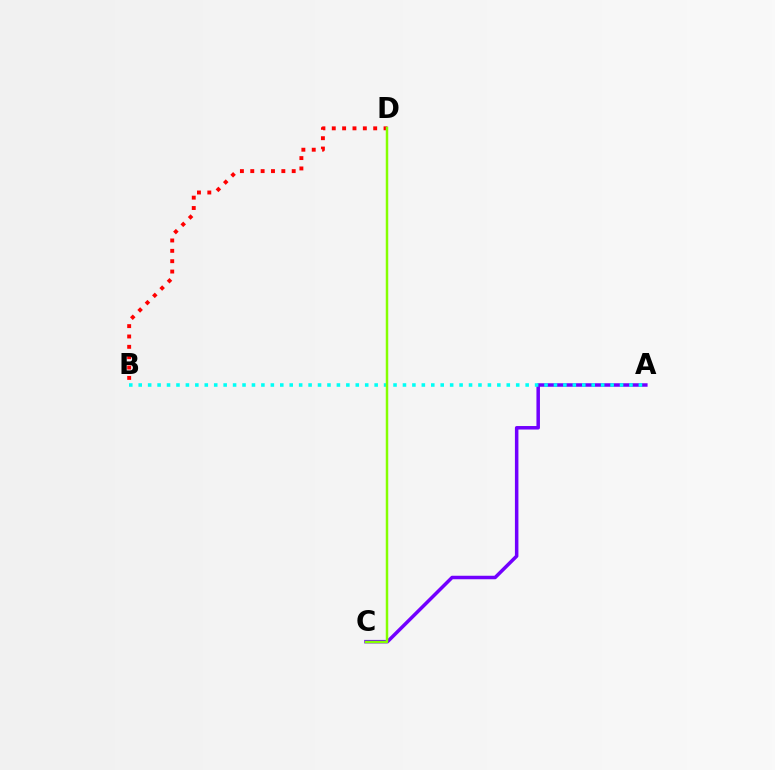{('B', 'D'): [{'color': '#ff0000', 'line_style': 'dotted', 'thickness': 2.81}], ('A', 'C'): [{'color': '#7200ff', 'line_style': 'solid', 'thickness': 2.52}], ('A', 'B'): [{'color': '#00fff6', 'line_style': 'dotted', 'thickness': 2.56}], ('C', 'D'): [{'color': '#84ff00', 'line_style': 'solid', 'thickness': 1.78}]}